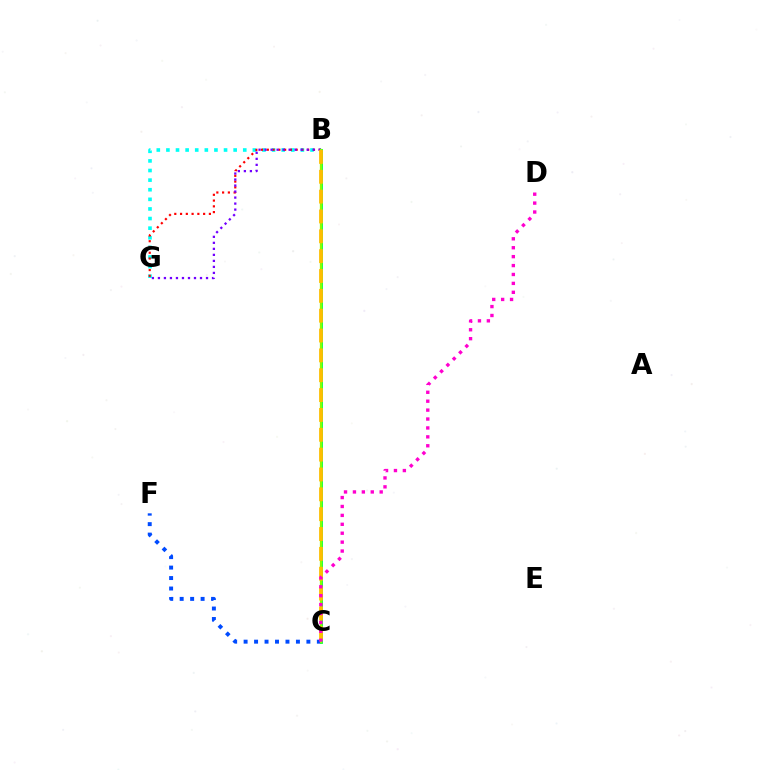{('B', 'G'): [{'color': '#00fff6', 'line_style': 'dotted', 'thickness': 2.61}, {'color': '#ff0000', 'line_style': 'dotted', 'thickness': 1.57}, {'color': '#7200ff', 'line_style': 'dotted', 'thickness': 1.63}], ('C', 'F'): [{'color': '#004bff', 'line_style': 'dotted', 'thickness': 2.84}], ('B', 'C'): [{'color': '#00ff39', 'line_style': 'solid', 'thickness': 2.01}, {'color': '#84ff00', 'line_style': 'solid', 'thickness': 1.63}, {'color': '#ffbd00', 'line_style': 'dashed', 'thickness': 2.7}], ('C', 'D'): [{'color': '#ff00cf', 'line_style': 'dotted', 'thickness': 2.42}]}